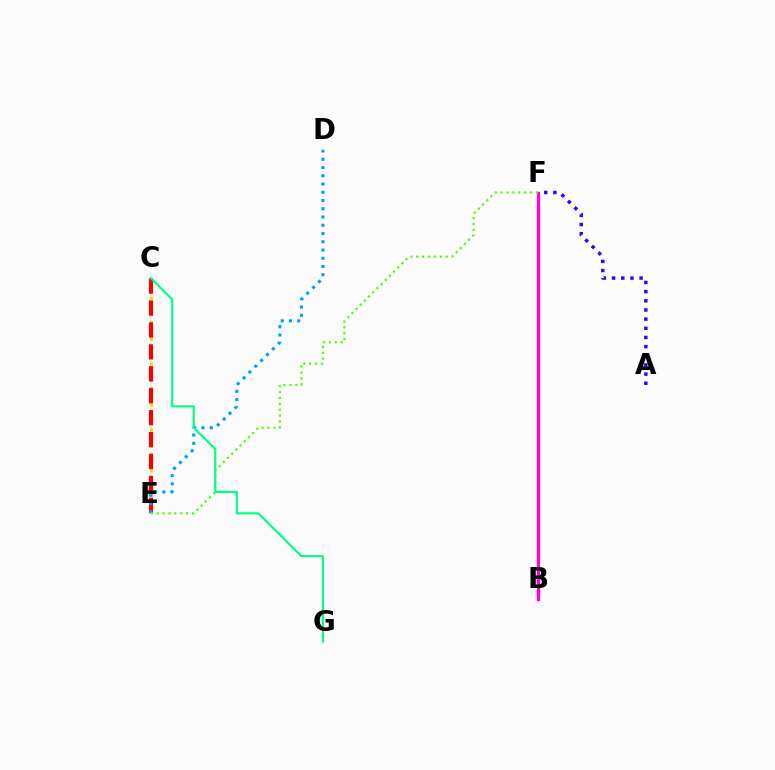{('C', 'E'): [{'color': '#ffd500', 'line_style': 'dotted', 'thickness': 2.23}, {'color': '#ff0000', 'line_style': 'dashed', 'thickness': 2.98}], ('B', 'F'): [{'color': '#ff00ed', 'line_style': 'solid', 'thickness': 2.35}], ('D', 'E'): [{'color': '#009eff', 'line_style': 'dotted', 'thickness': 2.24}], ('E', 'F'): [{'color': '#4fff00', 'line_style': 'dotted', 'thickness': 1.6}], ('A', 'F'): [{'color': '#3700ff', 'line_style': 'dotted', 'thickness': 2.49}], ('C', 'G'): [{'color': '#00ff86', 'line_style': 'solid', 'thickness': 1.54}]}